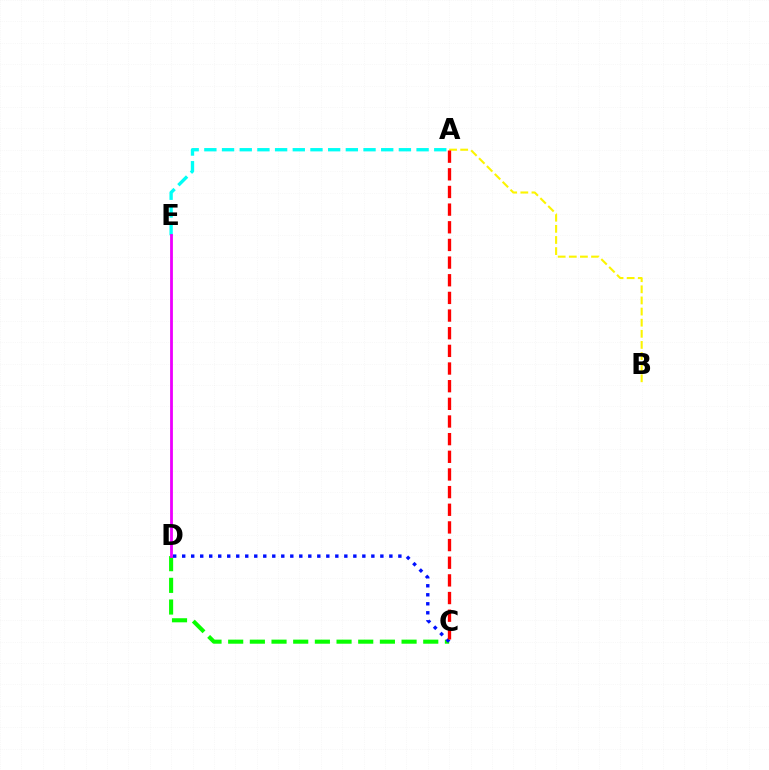{('C', 'D'): [{'color': '#08ff00', 'line_style': 'dashed', 'thickness': 2.94}, {'color': '#0010ff', 'line_style': 'dotted', 'thickness': 2.45}], ('A', 'B'): [{'color': '#fcf500', 'line_style': 'dashed', 'thickness': 1.51}], ('A', 'E'): [{'color': '#00fff6', 'line_style': 'dashed', 'thickness': 2.4}], ('D', 'E'): [{'color': '#ee00ff', 'line_style': 'solid', 'thickness': 2.02}], ('A', 'C'): [{'color': '#ff0000', 'line_style': 'dashed', 'thickness': 2.4}]}